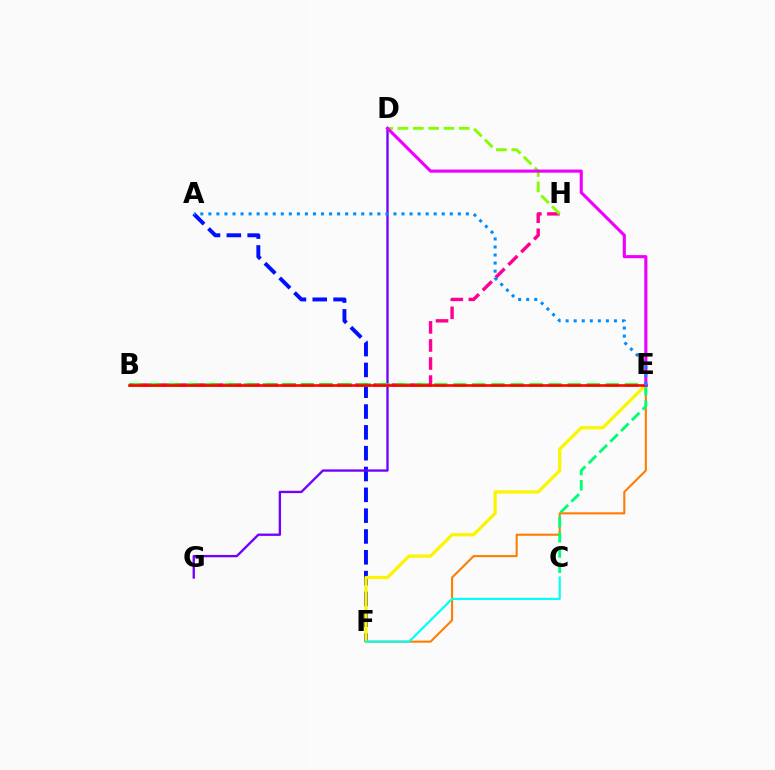{('A', 'F'): [{'color': '#0010ff', 'line_style': 'dashed', 'thickness': 2.83}], ('D', 'G'): [{'color': '#7200ff', 'line_style': 'solid', 'thickness': 1.68}], ('B', 'H'): [{'color': '#ff0094', 'line_style': 'dashed', 'thickness': 2.45}], ('D', 'H'): [{'color': '#84ff00', 'line_style': 'dashed', 'thickness': 2.08}], ('E', 'F'): [{'color': '#ff7c00', 'line_style': 'solid', 'thickness': 1.5}, {'color': '#fcf500', 'line_style': 'solid', 'thickness': 2.33}], ('C', 'E'): [{'color': '#00ff74', 'line_style': 'dashed', 'thickness': 2.07}], ('B', 'E'): [{'color': '#08ff00', 'line_style': 'dashed', 'thickness': 2.59}, {'color': '#ff0000', 'line_style': 'solid', 'thickness': 1.87}], ('C', 'F'): [{'color': '#00fff6', 'line_style': 'solid', 'thickness': 1.55}], ('D', 'E'): [{'color': '#ee00ff', 'line_style': 'solid', 'thickness': 2.24}], ('A', 'E'): [{'color': '#008cff', 'line_style': 'dotted', 'thickness': 2.19}]}